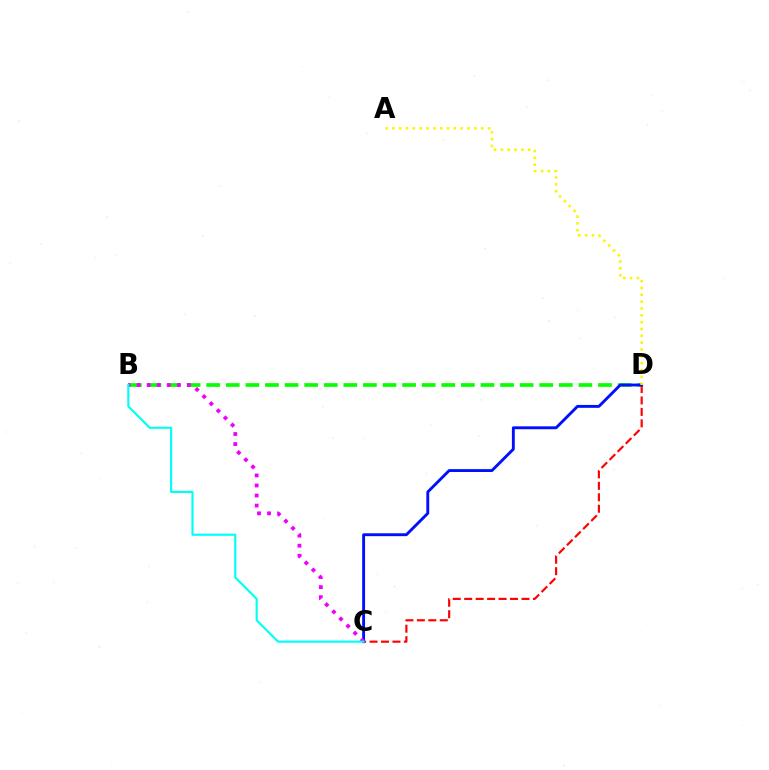{('B', 'D'): [{'color': '#08ff00', 'line_style': 'dashed', 'thickness': 2.66}], ('C', 'D'): [{'color': '#ff0000', 'line_style': 'dashed', 'thickness': 1.56}, {'color': '#0010ff', 'line_style': 'solid', 'thickness': 2.07}], ('B', 'C'): [{'color': '#ee00ff', 'line_style': 'dotted', 'thickness': 2.73}, {'color': '#00fff6', 'line_style': 'solid', 'thickness': 1.55}], ('A', 'D'): [{'color': '#fcf500', 'line_style': 'dotted', 'thickness': 1.86}]}